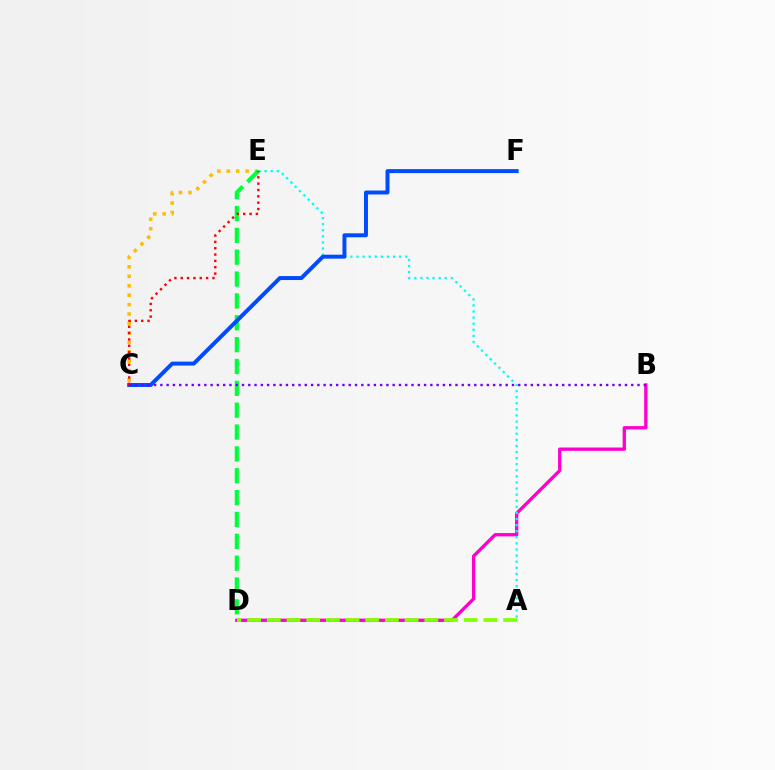{('B', 'D'): [{'color': '#ff00cf', 'line_style': 'solid', 'thickness': 2.39}], ('A', 'E'): [{'color': '#00fff6', 'line_style': 'dotted', 'thickness': 1.66}], ('C', 'E'): [{'color': '#ffbd00', 'line_style': 'dotted', 'thickness': 2.56}, {'color': '#ff0000', 'line_style': 'dotted', 'thickness': 1.72}], ('D', 'E'): [{'color': '#00ff39', 'line_style': 'dashed', 'thickness': 2.97}], ('C', 'F'): [{'color': '#004bff', 'line_style': 'solid', 'thickness': 2.85}], ('A', 'D'): [{'color': '#84ff00', 'line_style': 'dashed', 'thickness': 2.68}], ('B', 'C'): [{'color': '#7200ff', 'line_style': 'dotted', 'thickness': 1.71}]}